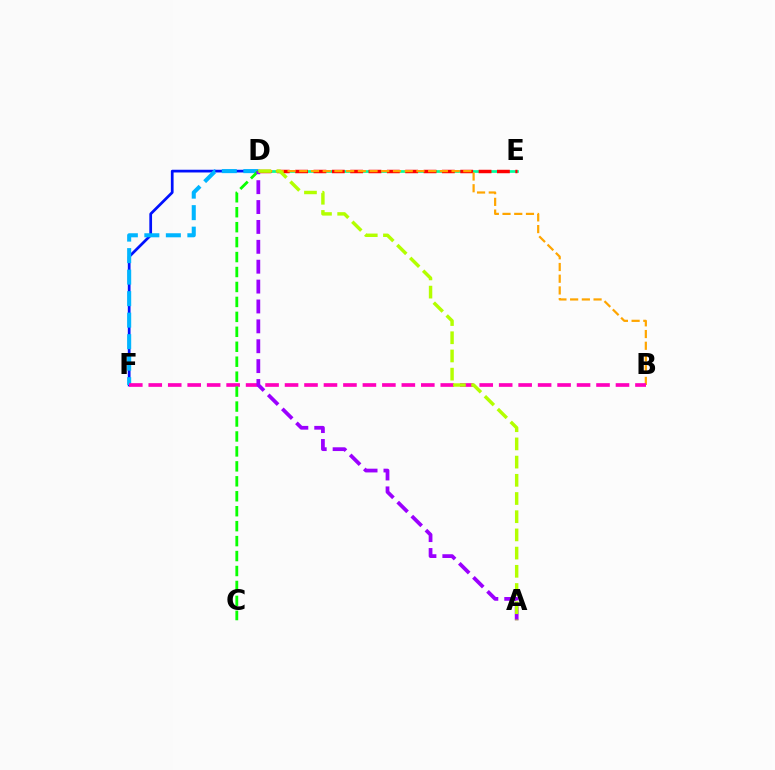{('D', 'F'): [{'color': '#0010ff', 'line_style': 'solid', 'thickness': 1.96}, {'color': '#00b5ff', 'line_style': 'dashed', 'thickness': 2.92}], ('D', 'E'): [{'color': '#00ff9d', 'line_style': 'solid', 'thickness': 1.95}, {'color': '#ff0000', 'line_style': 'dashed', 'thickness': 2.49}], ('B', 'D'): [{'color': '#ffa500', 'line_style': 'dashed', 'thickness': 1.59}], ('B', 'F'): [{'color': '#ff00bd', 'line_style': 'dashed', 'thickness': 2.64}], ('C', 'D'): [{'color': '#08ff00', 'line_style': 'dashed', 'thickness': 2.03}], ('A', 'D'): [{'color': '#9b00ff', 'line_style': 'dashed', 'thickness': 2.7}, {'color': '#b3ff00', 'line_style': 'dashed', 'thickness': 2.47}]}